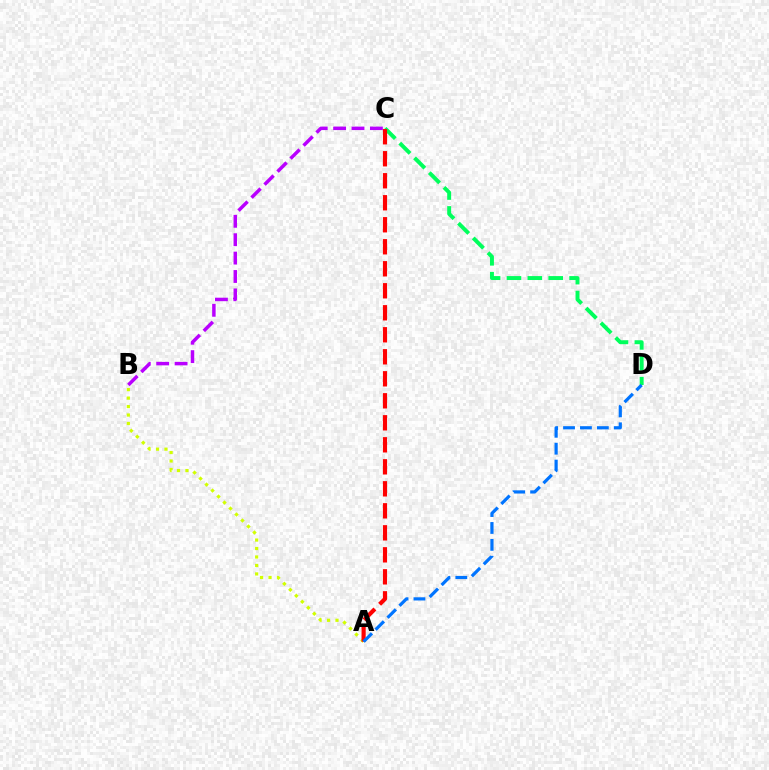{('A', 'B'): [{'color': '#d1ff00', 'line_style': 'dotted', 'thickness': 2.3}], ('C', 'D'): [{'color': '#00ff5c', 'line_style': 'dashed', 'thickness': 2.84}], ('B', 'C'): [{'color': '#b900ff', 'line_style': 'dashed', 'thickness': 2.5}], ('A', 'C'): [{'color': '#ff0000', 'line_style': 'dashed', 'thickness': 2.99}], ('A', 'D'): [{'color': '#0074ff', 'line_style': 'dashed', 'thickness': 2.3}]}